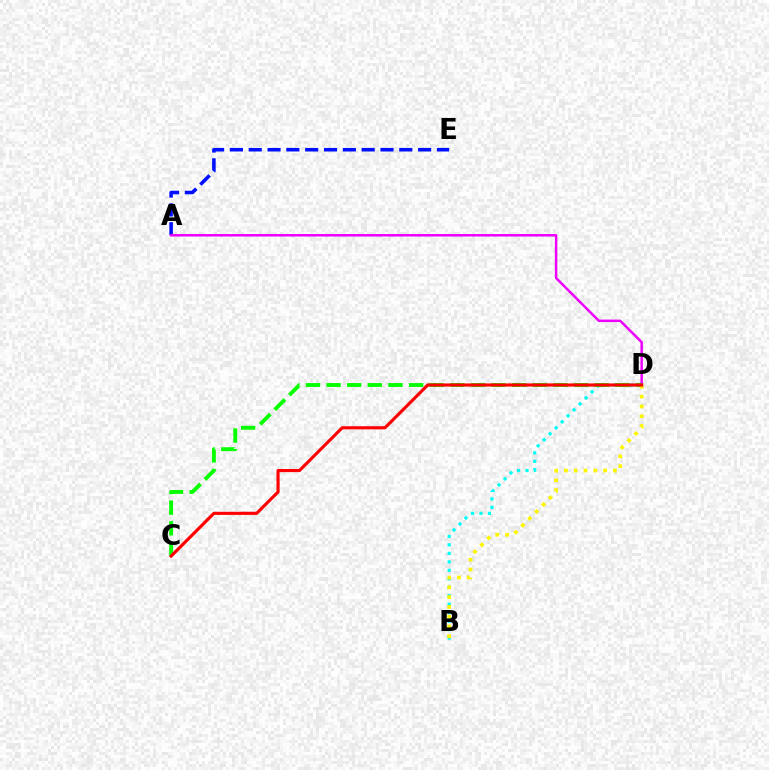{('A', 'E'): [{'color': '#0010ff', 'line_style': 'dashed', 'thickness': 2.56}], ('A', 'D'): [{'color': '#ee00ff', 'line_style': 'solid', 'thickness': 1.78}], ('B', 'D'): [{'color': '#00fff6', 'line_style': 'dotted', 'thickness': 2.3}, {'color': '#fcf500', 'line_style': 'dotted', 'thickness': 2.66}], ('C', 'D'): [{'color': '#08ff00', 'line_style': 'dashed', 'thickness': 2.8}, {'color': '#ff0000', 'line_style': 'solid', 'thickness': 2.25}]}